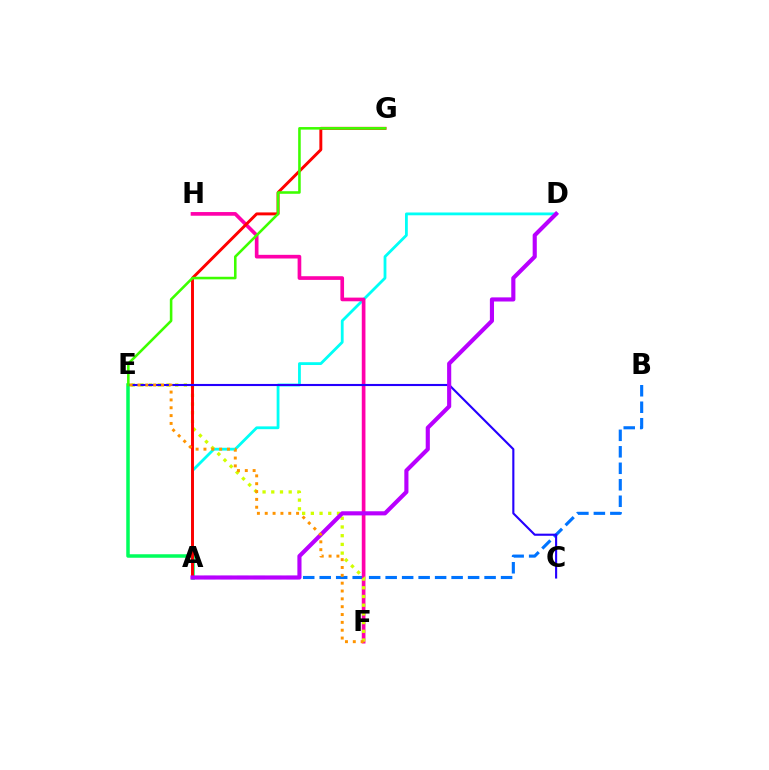{('A', 'E'): [{'color': '#00ff5c', 'line_style': 'solid', 'thickness': 2.52}], ('A', 'B'): [{'color': '#0074ff', 'line_style': 'dashed', 'thickness': 2.24}], ('A', 'D'): [{'color': '#00fff6', 'line_style': 'solid', 'thickness': 2.02}, {'color': '#b900ff', 'line_style': 'solid', 'thickness': 2.97}], ('F', 'H'): [{'color': '#ff00ac', 'line_style': 'solid', 'thickness': 2.64}], ('E', 'F'): [{'color': '#d1ff00', 'line_style': 'dotted', 'thickness': 2.37}, {'color': '#ff9400', 'line_style': 'dotted', 'thickness': 2.13}], ('A', 'G'): [{'color': '#ff0000', 'line_style': 'solid', 'thickness': 2.11}], ('C', 'E'): [{'color': '#2500ff', 'line_style': 'solid', 'thickness': 1.52}], ('E', 'G'): [{'color': '#3dff00', 'line_style': 'solid', 'thickness': 1.85}]}